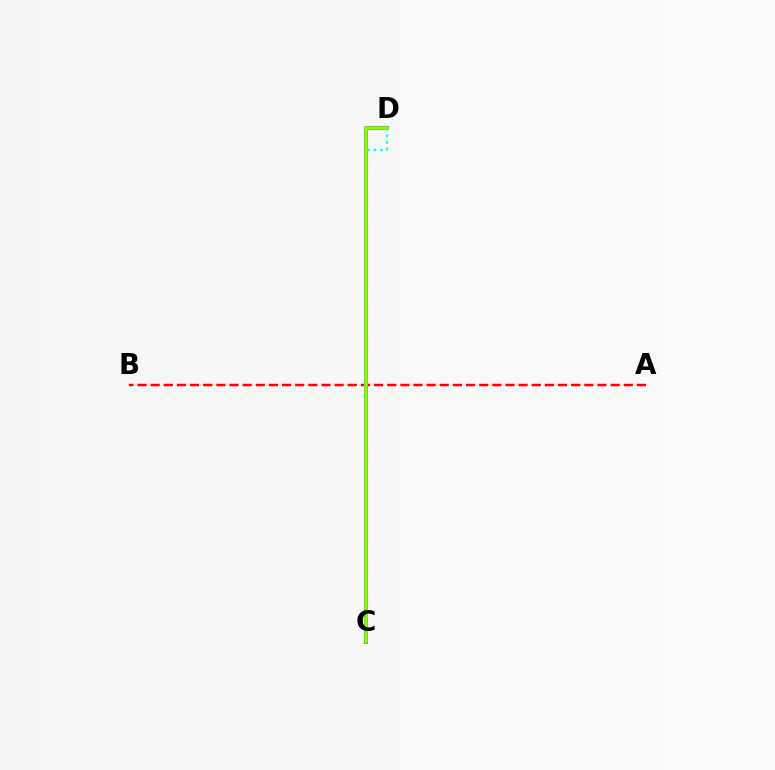{('A', 'B'): [{'color': '#ff0000', 'line_style': 'dashed', 'thickness': 1.79}], ('C', 'D'): [{'color': '#7200ff', 'line_style': 'solid', 'thickness': 2.88}, {'color': '#00fff6', 'line_style': 'dotted', 'thickness': 1.78}, {'color': '#84ff00', 'line_style': 'solid', 'thickness': 2.62}]}